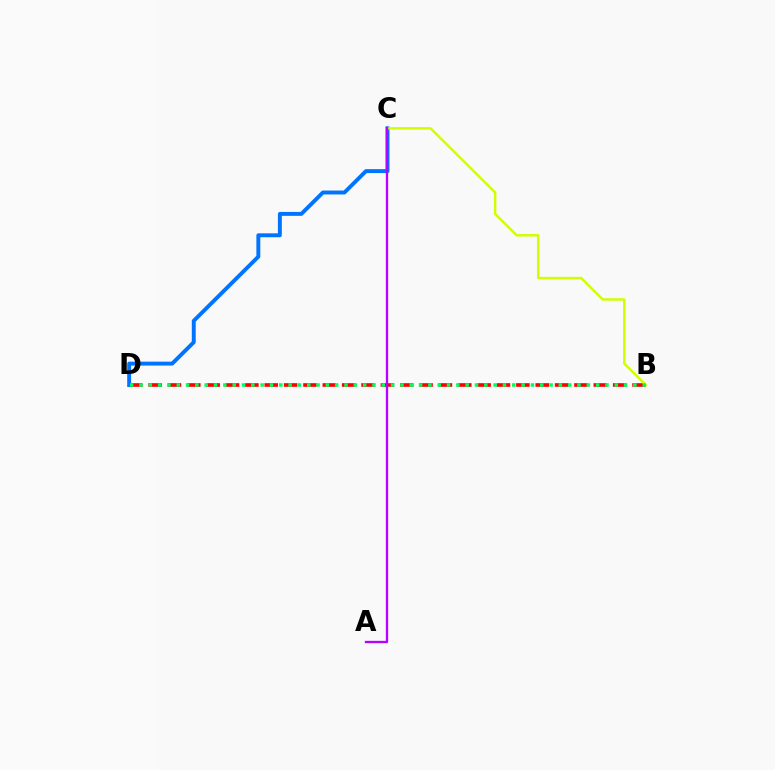{('B', 'D'): [{'color': '#ff0000', 'line_style': 'dashed', 'thickness': 2.63}, {'color': '#00ff5c', 'line_style': 'dotted', 'thickness': 2.53}], ('C', 'D'): [{'color': '#0074ff', 'line_style': 'solid', 'thickness': 2.82}], ('B', 'C'): [{'color': '#d1ff00', 'line_style': 'solid', 'thickness': 1.78}], ('A', 'C'): [{'color': '#b900ff', 'line_style': 'solid', 'thickness': 1.67}]}